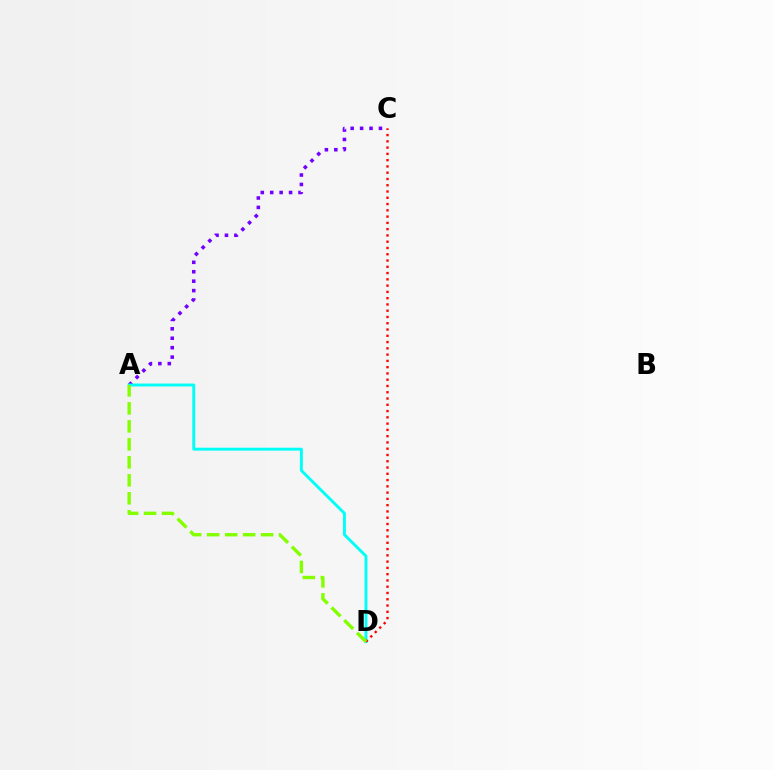{('A', 'C'): [{'color': '#7200ff', 'line_style': 'dotted', 'thickness': 2.56}], ('A', 'D'): [{'color': '#00fff6', 'line_style': 'solid', 'thickness': 2.09}, {'color': '#84ff00', 'line_style': 'dashed', 'thickness': 2.44}], ('C', 'D'): [{'color': '#ff0000', 'line_style': 'dotted', 'thickness': 1.7}]}